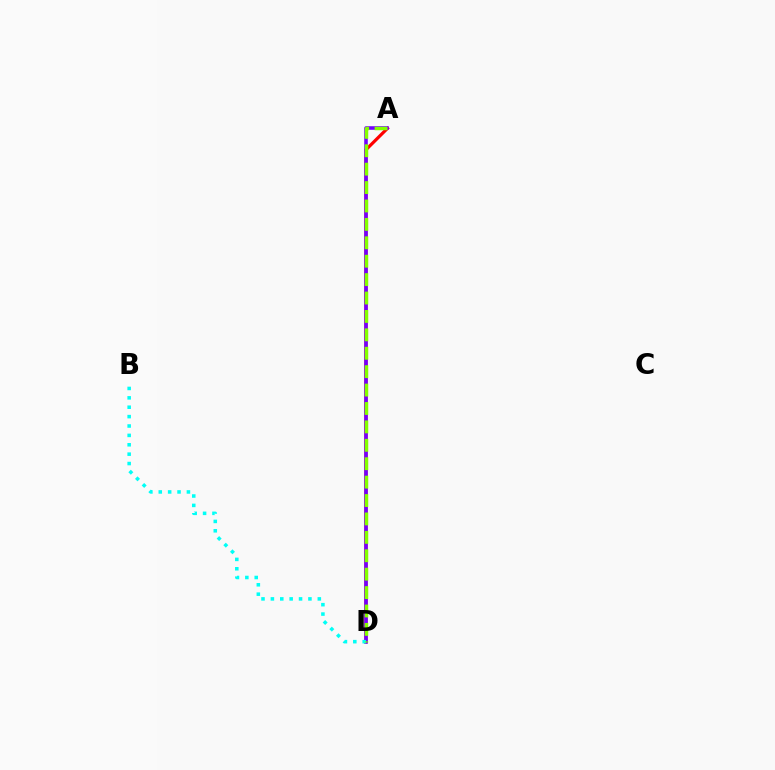{('A', 'D'): [{'color': '#ff0000', 'line_style': 'solid', 'thickness': 2.29}, {'color': '#7200ff', 'line_style': 'solid', 'thickness': 2.56}, {'color': '#84ff00', 'line_style': 'dashed', 'thickness': 2.5}], ('B', 'D'): [{'color': '#00fff6', 'line_style': 'dotted', 'thickness': 2.55}]}